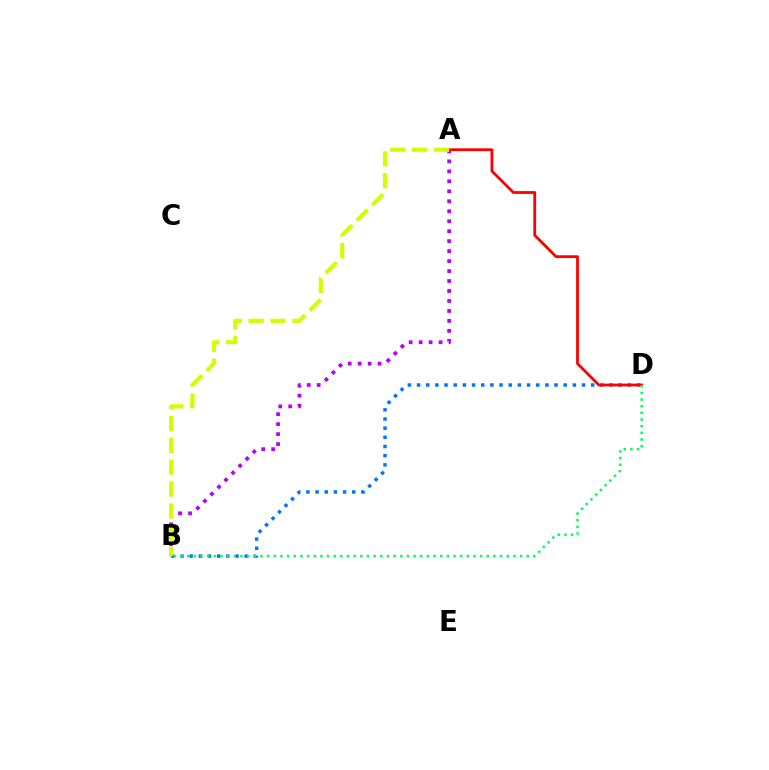{('B', 'D'): [{'color': '#0074ff', 'line_style': 'dotted', 'thickness': 2.49}, {'color': '#00ff5c', 'line_style': 'dotted', 'thickness': 1.81}], ('A', 'B'): [{'color': '#b900ff', 'line_style': 'dotted', 'thickness': 2.71}, {'color': '#d1ff00', 'line_style': 'dashed', 'thickness': 2.97}], ('A', 'D'): [{'color': '#ff0000', 'line_style': 'solid', 'thickness': 2.02}]}